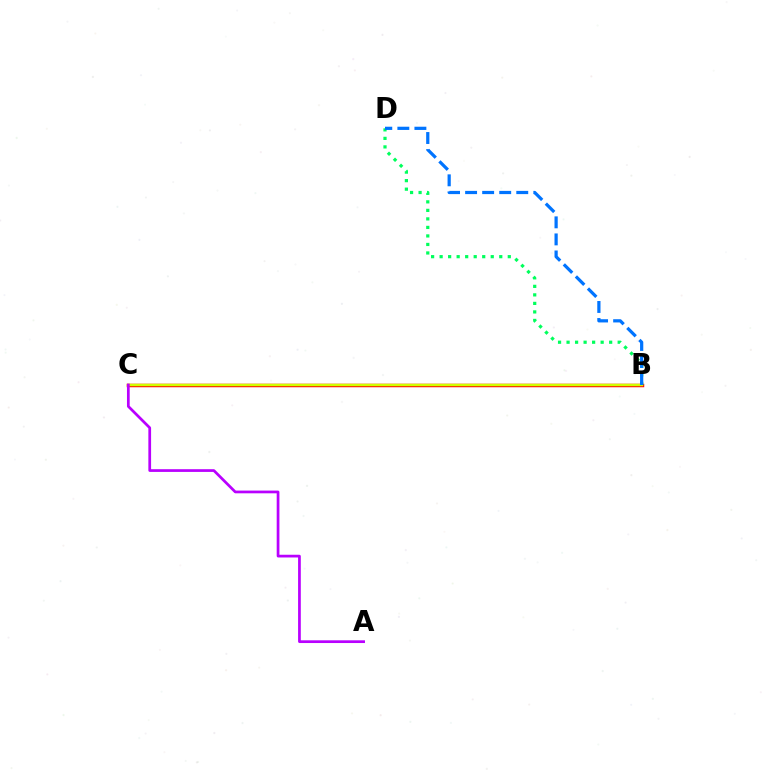{('B', 'C'): [{'color': '#ff0000', 'line_style': 'solid', 'thickness': 2.5}, {'color': '#d1ff00', 'line_style': 'solid', 'thickness': 1.8}], ('B', 'D'): [{'color': '#00ff5c', 'line_style': 'dotted', 'thickness': 2.31}, {'color': '#0074ff', 'line_style': 'dashed', 'thickness': 2.32}], ('A', 'C'): [{'color': '#b900ff', 'line_style': 'solid', 'thickness': 1.96}]}